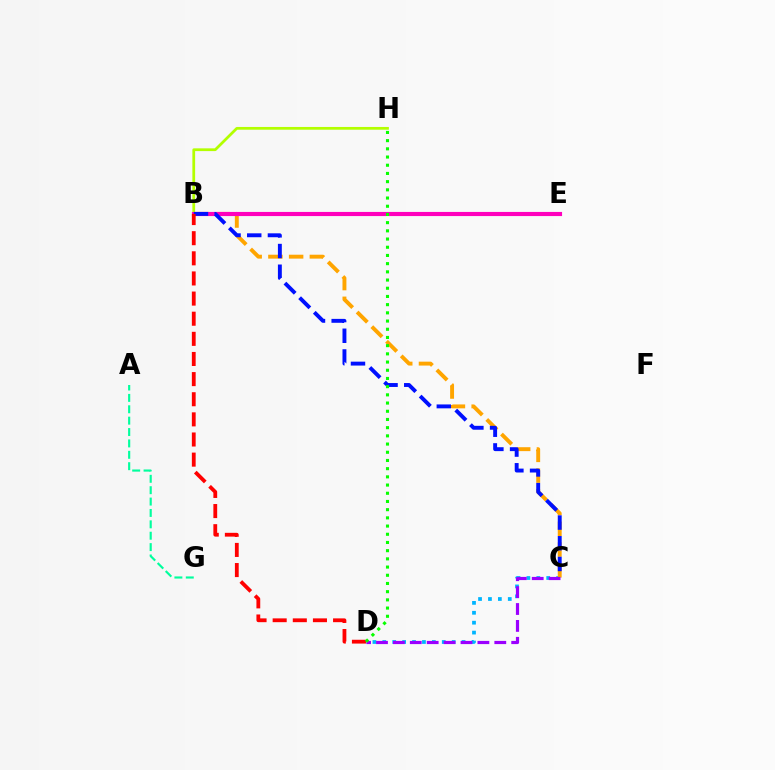{('B', 'H'): [{'color': '#b3ff00', 'line_style': 'solid', 'thickness': 1.98}], ('C', 'D'): [{'color': '#00b5ff', 'line_style': 'dotted', 'thickness': 2.69}, {'color': '#9b00ff', 'line_style': 'dashed', 'thickness': 2.3}], ('B', 'C'): [{'color': '#ffa500', 'line_style': 'dashed', 'thickness': 2.82}, {'color': '#0010ff', 'line_style': 'dashed', 'thickness': 2.81}], ('B', 'E'): [{'color': '#ff00bd', 'line_style': 'solid', 'thickness': 2.98}], ('A', 'G'): [{'color': '#00ff9d', 'line_style': 'dashed', 'thickness': 1.55}], ('B', 'D'): [{'color': '#ff0000', 'line_style': 'dashed', 'thickness': 2.73}], ('D', 'H'): [{'color': '#08ff00', 'line_style': 'dotted', 'thickness': 2.23}]}